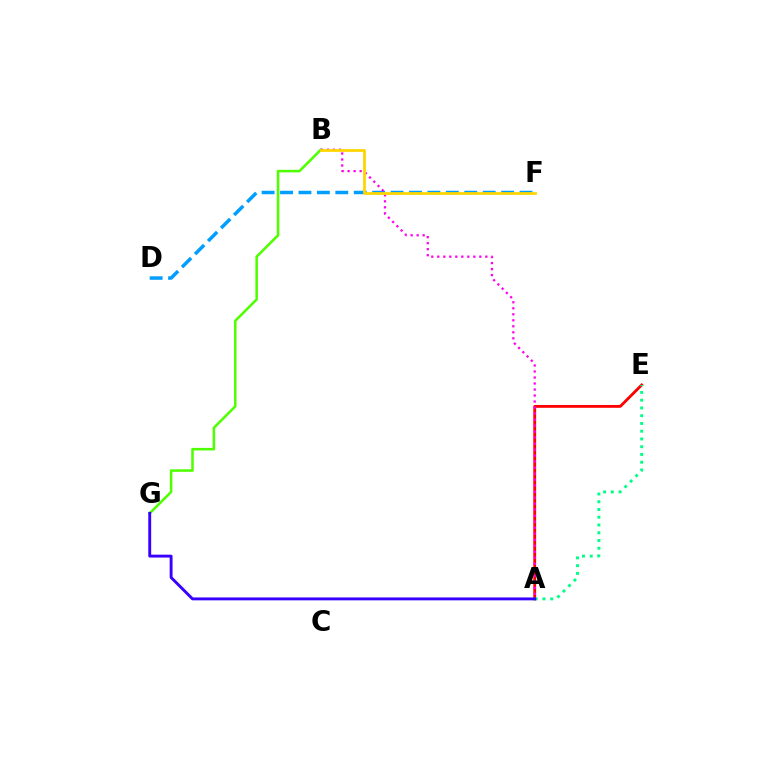{('A', 'E'): [{'color': '#ff0000', 'line_style': 'solid', 'thickness': 2.04}, {'color': '#00ff86', 'line_style': 'dotted', 'thickness': 2.11}], ('D', 'F'): [{'color': '#009eff', 'line_style': 'dashed', 'thickness': 2.5}], ('B', 'G'): [{'color': '#4fff00', 'line_style': 'solid', 'thickness': 1.83}], ('A', 'B'): [{'color': '#ff00ed', 'line_style': 'dotted', 'thickness': 1.63}], ('B', 'F'): [{'color': '#ffd500', 'line_style': 'solid', 'thickness': 2.0}], ('A', 'G'): [{'color': '#3700ff', 'line_style': 'solid', 'thickness': 2.09}]}